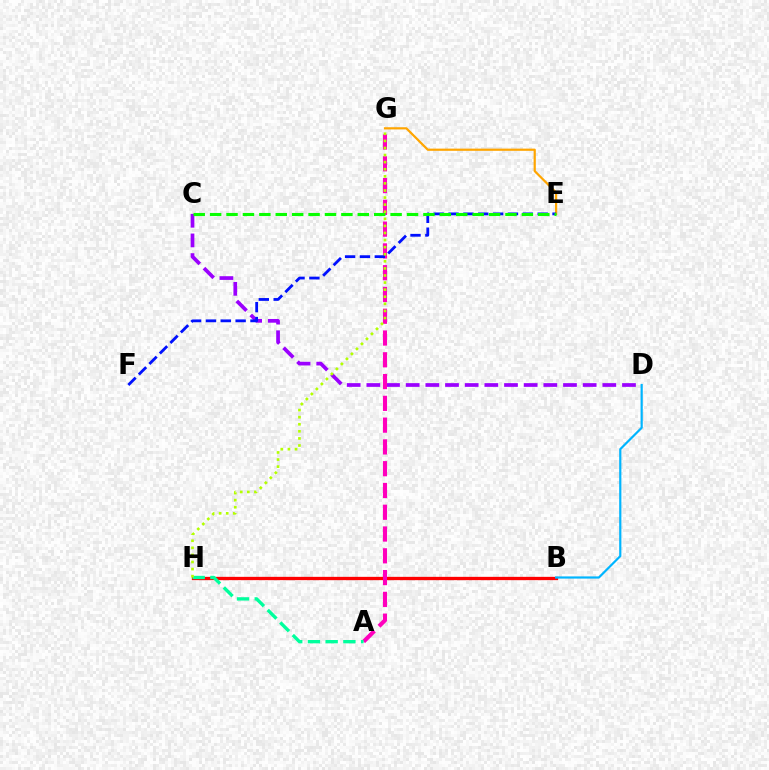{('C', 'D'): [{'color': '#9b00ff', 'line_style': 'dashed', 'thickness': 2.67}], ('B', 'H'): [{'color': '#ff0000', 'line_style': 'solid', 'thickness': 2.38}], ('A', 'G'): [{'color': '#ff00bd', 'line_style': 'dashed', 'thickness': 2.96}], ('A', 'H'): [{'color': '#00ff9d', 'line_style': 'dashed', 'thickness': 2.41}], ('E', 'G'): [{'color': '#ffa500', 'line_style': 'solid', 'thickness': 1.58}], ('E', 'F'): [{'color': '#0010ff', 'line_style': 'dashed', 'thickness': 2.02}], ('C', 'E'): [{'color': '#08ff00', 'line_style': 'dashed', 'thickness': 2.23}], ('B', 'D'): [{'color': '#00b5ff', 'line_style': 'solid', 'thickness': 1.58}], ('G', 'H'): [{'color': '#b3ff00', 'line_style': 'dotted', 'thickness': 1.92}]}